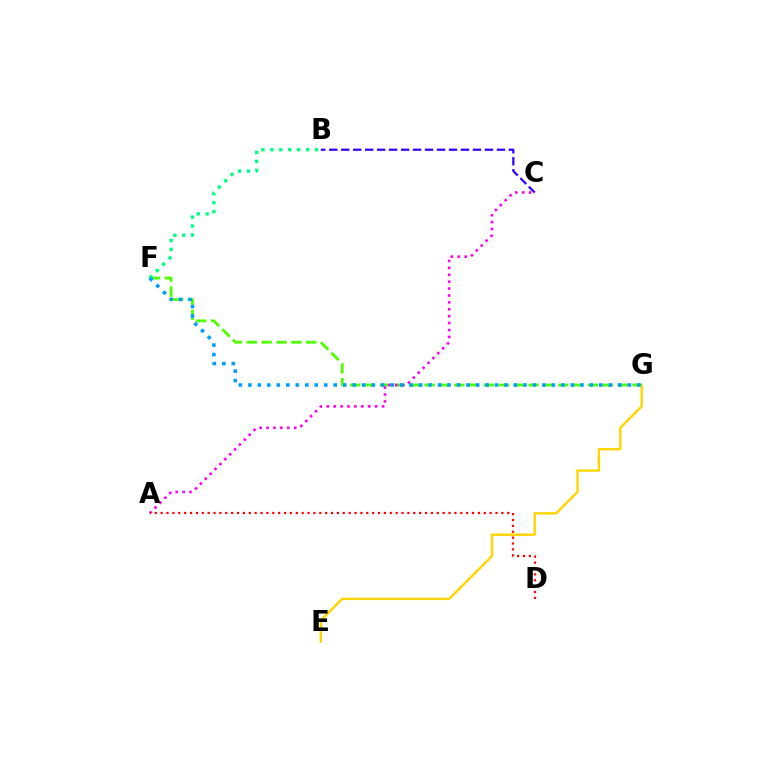{('E', 'G'): [{'color': '#ffd500', 'line_style': 'solid', 'thickness': 1.73}], ('F', 'G'): [{'color': '#4fff00', 'line_style': 'dashed', 'thickness': 2.02}, {'color': '#009eff', 'line_style': 'dotted', 'thickness': 2.58}], ('B', 'F'): [{'color': '#00ff86', 'line_style': 'dotted', 'thickness': 2.43}], ('A', 'C'): [{'color': '#ff00ed', 'line_style': 'dotted', 'thickness': 1.88}], ('B', 'C'): [{'color': '#3700ff', 'line_style': 'dashed', 'thickness': 1.63}], ('A', 'D'): [{'color': '#ff0000', 'line_style': 'dotted', 'thickness': 1.6}]}